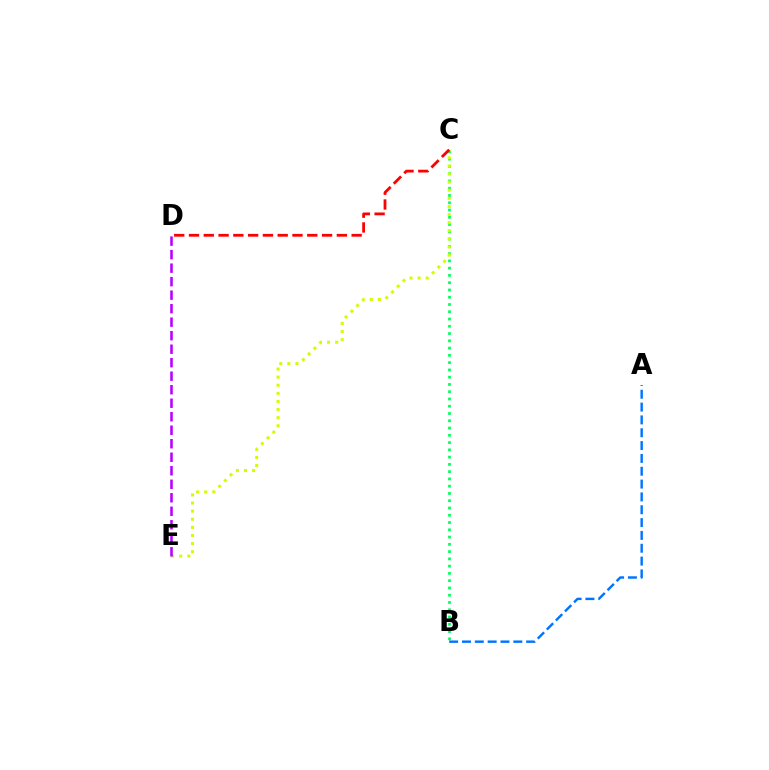{('B', 'C'): [{'color': '#00ff5c', 'line_style': 'dotted', 'thickness': 1.97}], ('C', 'E'): [{'color': '#d1ff00', 'line_style': 'dotted', 'thickness': 2.2}], ('A', 'B'): [{'color': '#0074ff', 'line_style': 'dashed', 'thickness': 1.74}], ('D', 'E'): [{'color': '#b900ff', 'line_style': 'dashed', 'thickness': 1.83}], ('C', 'D'): [{'color': '#ff0000', 'line_style': 'dashed', 'thickness': 2.01}]}